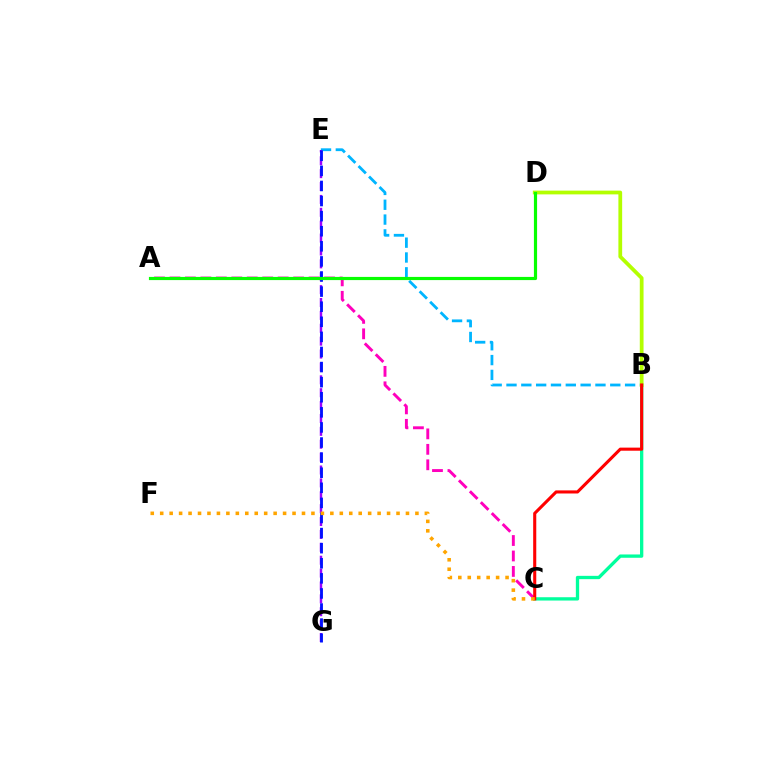{('B', 'C'): [{'color': '#00ff9d', 'line_style': 'solid', 'thickness': 2.38}, {'color': '#ff0000', 'line_style': 'solid', 'thickness': 2.22}], ('A', 'C'): [{'color': '#ff00bd', 'line_style': 'dashed', 'thickness': 2.1}], ('B', 'E'): [{'color': '#00b5ff', 'line_style': 'dashed', 'thickness': 2.01}], ('B', 'D'): [{'color': '#b3ff00', 'line_style': 'solid', 'thickness': 2.71}], ('E', 'G'): [{'color': '#9b00ff', 'line_style': 'dashed', 'thickness': 1.75}, {'color': '#0010ff', 'line_style': 'dashed', 'thickness': 2.05}], ('C', 'F'): [{'color': '#ffa500', 'line_style': 'dotted', 'thickness': 2.57}], ('A', 'D'): [{'color': '#08ff00', 'line_style': 'solid', 'thickness': 2.29}]}